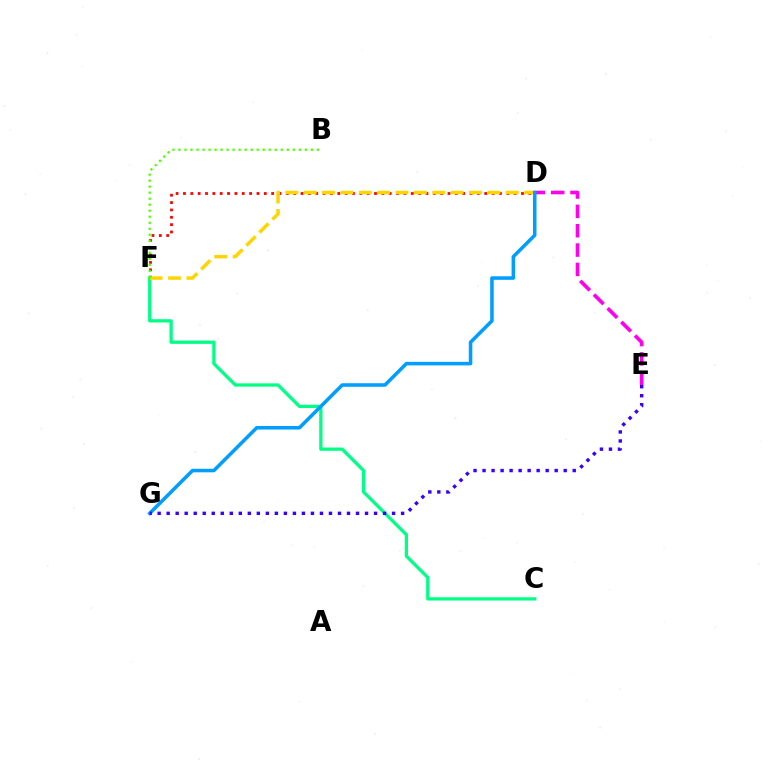{('C', 'F'): [{'color': '#00ff86', 'line_style': 'solid', 'thickness': 2.36}], ('D', 'F'): [{'color': '#ff0000', 'line_style': 'dotted', 'thickness': 2.0}, {'color': '#ffd500', 'line_style': 'dashed', 'thickness': 2.5}], ('D', 'E'): [{'color': '#ff00ed', 'line_style': 'dashed', 'thickness': 2.63}], ('D', 'G'): [{'color': '#009eff', 'line_style': 'solid', 'thickness': 2.54}], ('E', 'G'): [{'color': '#3700ff', 'line_style': 'dotted', 'thickness': 2.45}], ('B', 'F'): [{'color': '#4fff00', 'line_style': 'dotted', 'thickness': 1.63}]}